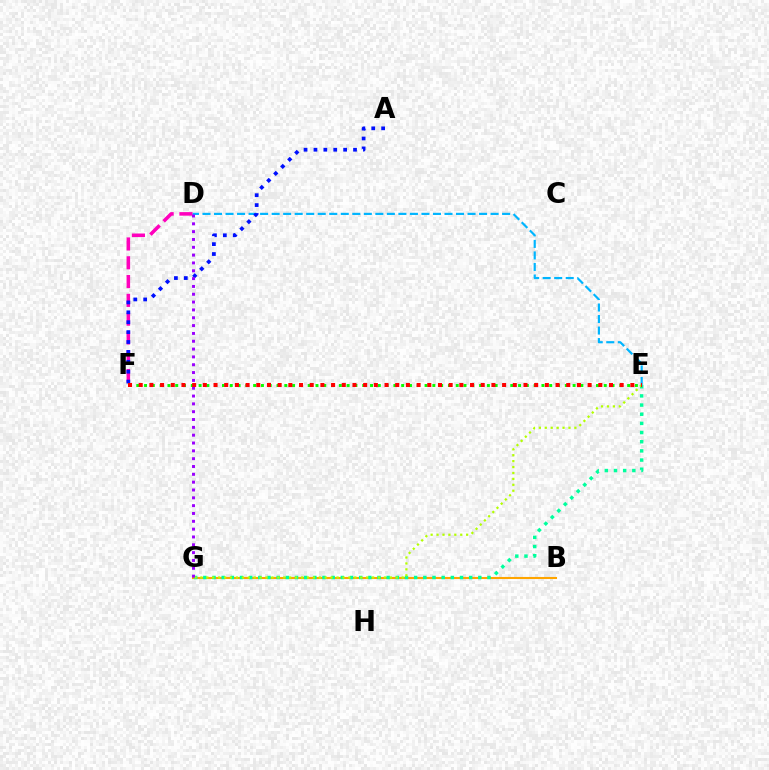{('B', 'G'): [{'color': '#ffa500', 'line_style': 'solid', 'thickness': 1.5}], ('D', 'E'): [{'color': '#00b5ff', 'line_style': 'dashed', 'thickness': 1.57}], ('E', 'F'): [{'color': '#08ff00', 'line_style': 'dotted', 'thickness': 2.12}, {'color': '#ff0000', 'line_style': 'dotted', 'thickness': 2.9}], ('E', 'G'): [{'color': '#00ff9d', 'line_style': 'dotted', 'thickness': 2.49}, {'color': '#b3ff00', 'line_style': 'dotted', 'thickness': 1.61}], ('D', 'F'): [{'color': '#ff00bd', 'line_style': 'dashed', 'thickness': 2.55}], ('A', 'F'): [{'color': '#0010ff', 'line_style': 'dotted', 'thickness': 2.69}], ('D', 'G'): [{'color': '#9b00ff', 'line_style': 'dotted', 'thickness': 2.13}]}